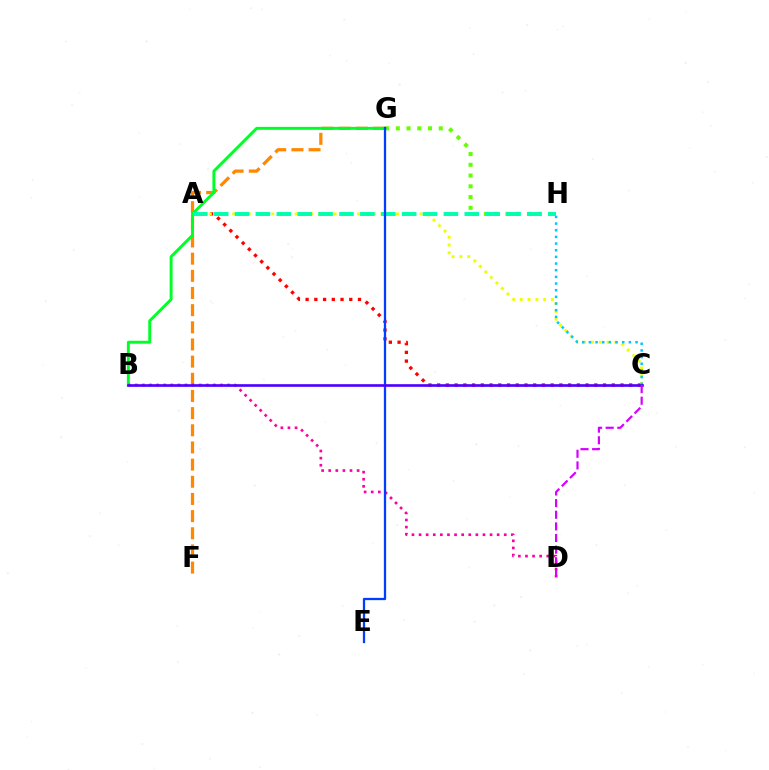{('A', 'C'): [{'color': '#ff0000', 'line_style': 'dotted', 'thickness': 2.37}, {'color': '#eeff00', 'line_style': 'dotted', 'thickness': 2.12}], ('G', 'H'): [{'color': '#66ff00', 'line_style': 'dotted', 'thickness': 2.92}], ('F', 'G'): [{'color': '#ff8800', 'line_style': 'dashed', 'thickness': 2.33}], ('C', 'H'): [{'color': '#00c7ff', 'line_style': 'dotted', 'thickness': 1.81}], ('B', 'G'): [{'color': '#00ff27', 'line_style': 'solid', 'thickness': 2.12}], ('B', 'D'): [{'color': '#ff00a0', 'line_style': 'dotted', 'thickness': 1.93}], ('A', 'H'): [{'color': '#00ffaf', 'line_style': 'dashed', 'thickness': 2.84}], ('E', 'G'): [{'color': '#003fff', 'line_style': 'solid', 'thickness': 1.64}], ('B', 'C'): [{'color': '#4f00ff', 'line_style': 'solid', 'thickness': 1.91}], ('C', 'D'): [{'color': '#d600ff', 'line_style': 'dashed', 'thickness': 1.58}]}